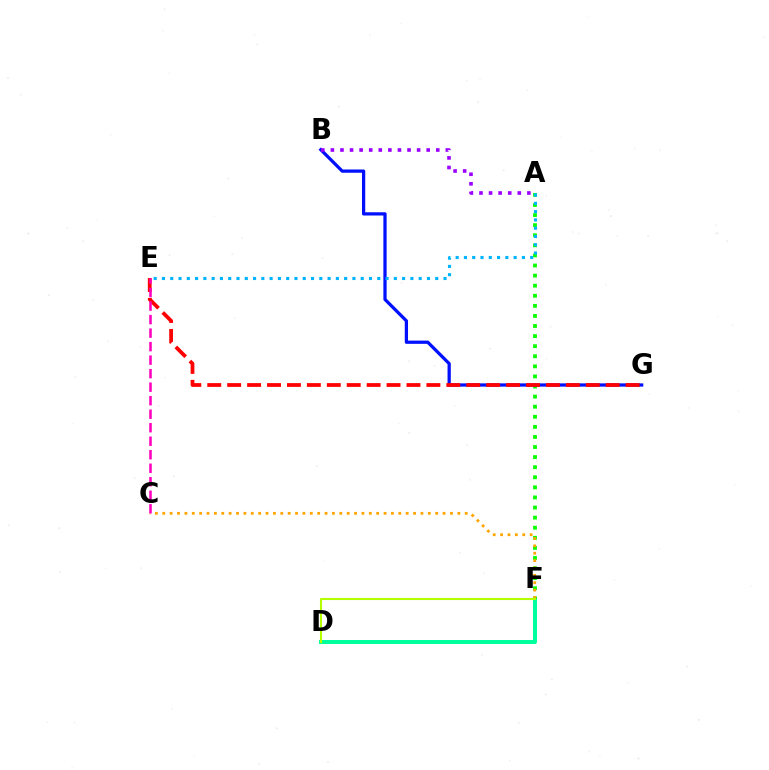{('D', 'F'): [{'color': '#00ff9d', 'line_style': 'solid', 'thickness': 2.88}, {'color': '#b3ff00', 'line_style': 'solid', 'thickness': 1.52}], ('A', 'F'): [{'color': '#08ff00', 'line_style': 'dotted', 'thickness': 2.74}], ('B', 'G'): [{'color': '#0010ff', 'line_style': 'solid', 'thickness': 2.34}], ('A', 'B'): [{'color': '#9b00ff', 'line_style': 'dotted', 'thickness': 2.6}], ('A', 'E'): [{'color': '#00b5ff', 'line_style': 'dotted', 'thickness': 2.25}], ('E', 'G'): [{'color': '#ff0000', 'line_style': 'dashed', 'thickness': 2.71}], ('C', 'F'): [{'color': '#ffa500', 'line_style': 'dotted', 'thickness': 2.0}], ('C', 'E'): [{'color': '#ff00bd', 'line_style': 'dashed', 'thickness': 1.84}]}